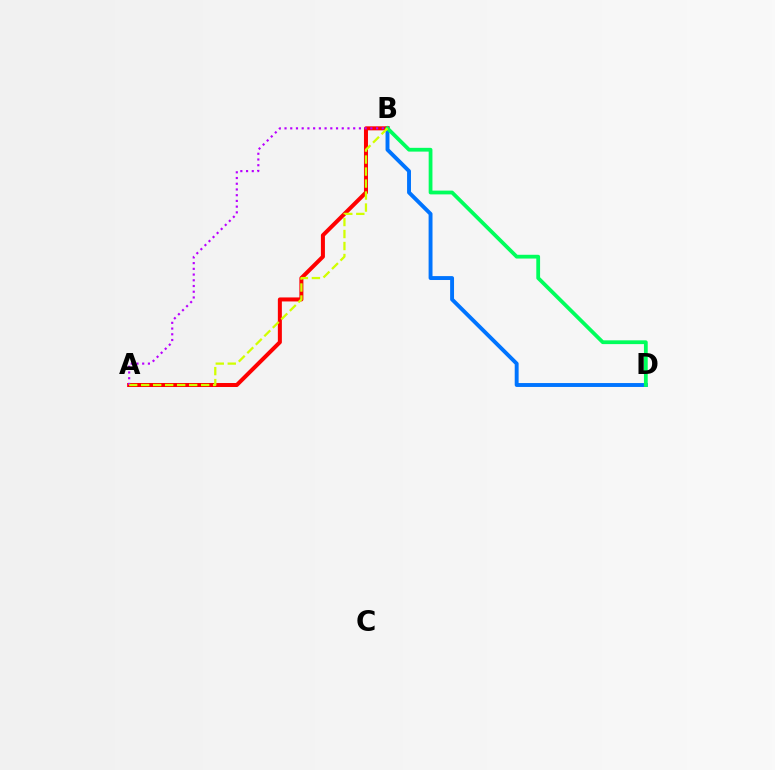{('B', 'D'): [{'color': '#0074ff', 'line_style': 'solid', 'thickness': 2.81}, {'color': '#00ff5c', 'line_style': 'solid', 'thickness': 2.72}], ('A', 'B'): [{'color': '#ff0000', 'line_style': 'solid', 'thickness': 2.89}, {'color': '#b900ff', 'line_style': 'dotted', 'thickness': 1.55}, {'color': '#d1ff00', 'line_style': 'dashed', 'thickness': 1.63}]}